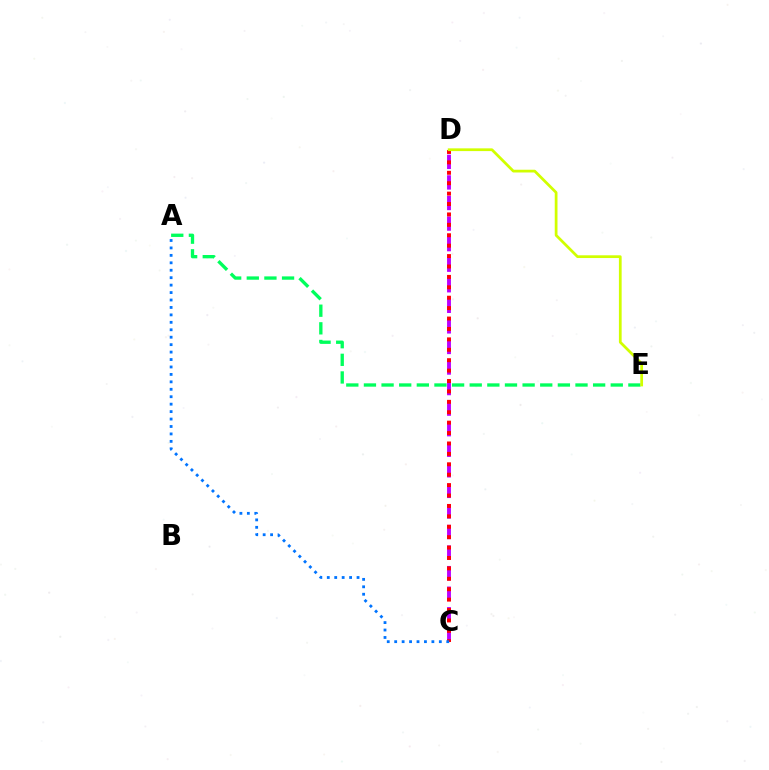{('C', 'D'): [{'color': '#b900ff', 'line_style': 'dashed', 'thickness': 2.79}, {'color': '#ff0000', 'line_style': 'dotted', 'thickness': 2.83}], ('A', 'E'): [{'color': '#00ff5c', 'line_style': 'dashed', 'thickness': 2.4}], ('D', 'E'): [{'color': '#d1ff00', 'line_style': 'solid', 'thickness': 1.98}], ('A', 'C'): [{'color': '#0074ff', 'line_style': 'dotted', 'thickness': 2.02}]}